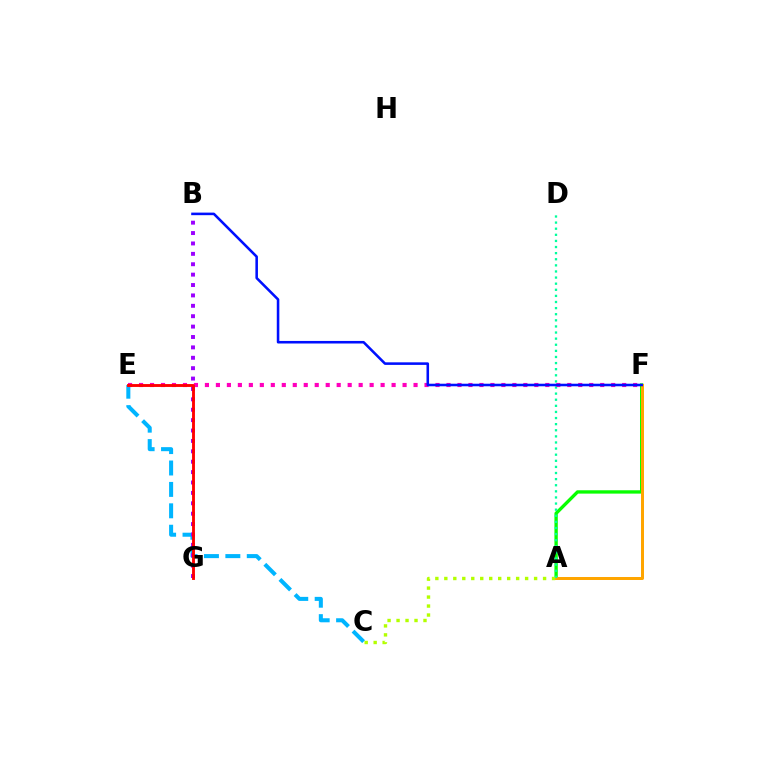{('C', 'E'): [{'color': '#00b5ff', 'line_style': 'dashed', 'thickness': 2.91}], ('A', 'F'): [{'color': '#08ff00', 'line_style': 'solid', 'thickness': 2.41}, {'color': '#ffa500', 'line_style': 'solid', 'thickness': 2.16}], ('A', 'D'): [{'color': '#00ff9d', 'line_style': 'dotted', 'thickness': 1.66}], ('E', 'F'): [{'color': '#ff00bd', 'line_style': 'dotted', 'thickness': 2.98}], ('A', 'C'): [{'color': '#b3ff00', 'line_style': 'dotted', 'thickness': 2.44}], ('B', 'G'): [{'color': '#9b00ff', 'line_style': 'dotted', 'thickness': 2.82}], ('E', 'G'): [{'color': '#ff0000', 'line_style': 'solid', 'thickness': 2.07}], ('B', 'F'): [{'color': '#0010ff', 'line_style': 'solid', 'thickness': 1.85}]}